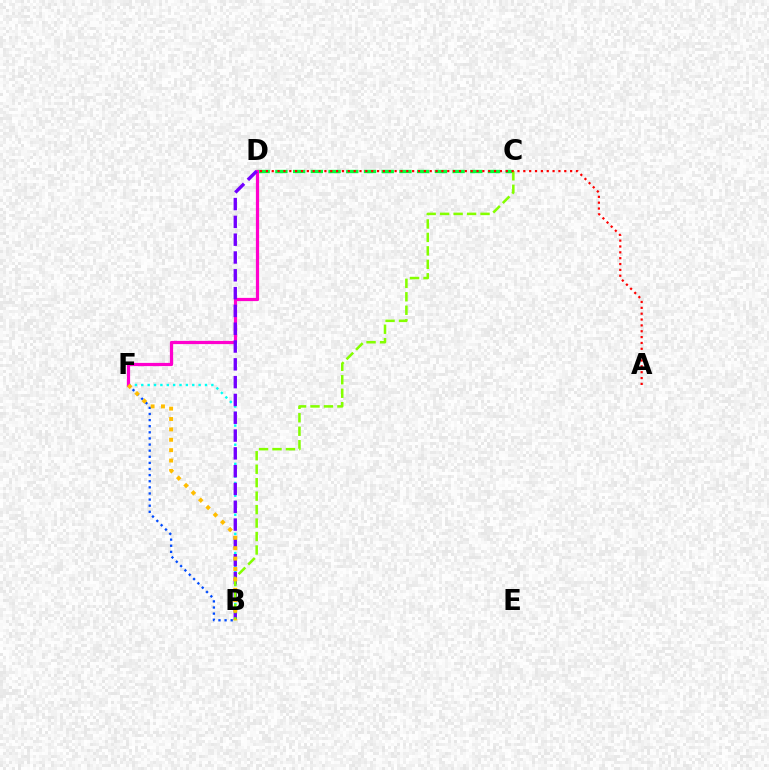{('B', 'F'): [{'color': '#004bff', 'line_style': 'dotted', 'thickness': 1.66}, {'color': '#00fff6', 'line_style': 'dotted', 'thickness': 1.73}, {'color': '#ffbd00', 'line_style': 'dotted', 'thickness': 2.82}], ('C', 'D'): [{'color': '#00ff39', 'line_style': 'dashed', 'thickness': 2.41}], ('D', 'F'): [{'color': '#ff00cf', 'line_style': 'solid', 'thickness': 2.31}], ('B', 'D'): [{'color': '#7200ff', 'line_style': 'dashed', 'thickness': 2.42}], ('B', 'C'): [{'color': '#84ff00', 'line_style': 'dashed', 'thickness': 1.83}], ('A', 'D'): [{'color': '#ff0000', 'line_style': 'dotted', 'thickness': 1.59}]}